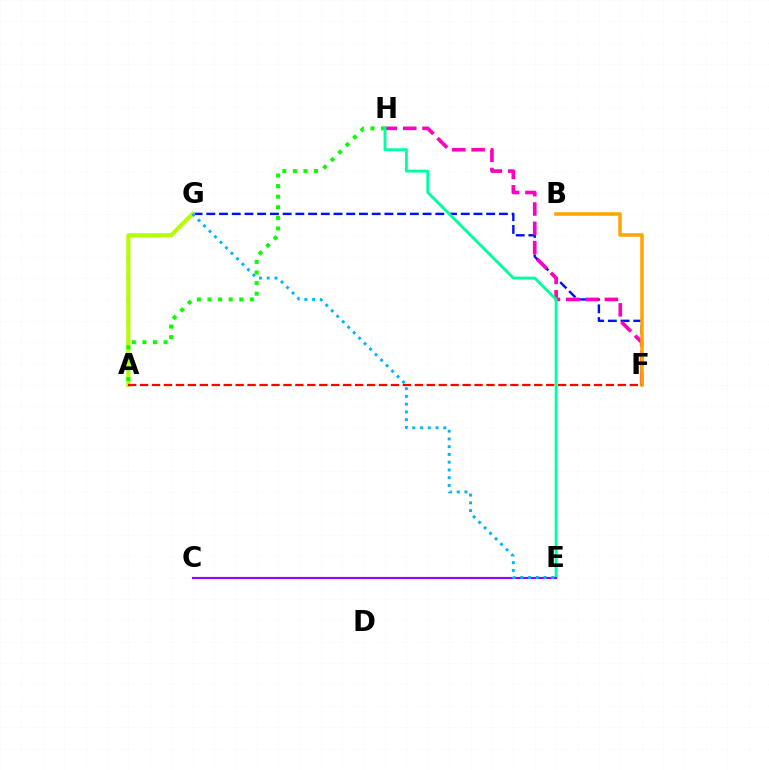{('F', 'G'): [{'color': '#0010ff', 'line_style': 'dashed', 'thickness': 1.73}], ('F', 'H'): [{'color': '#ff00bd', 'line_style': 'dashed', 'thickness': 2.62}], ('A', 'G'): [{'color': '#b3ff00', 'line_style': 'solid', 'thickness': 2.96}], ('B', 'F'): [{'color': '#ffa500', 'line_style': 'solid', 'thickness': 2.54}], ('A', 'H'): [{'color': '#08ff00', 'line_style': 'dotted', 'thickness': 2.88}], ('E', 'H'): [{'color': '#00ff9d', 'line_style': 'solid', 'thickness': 2.06}], ('C', 'E'): [{'color': '#9b00ff', 'line_style': 'solid', 'thickness': 1.55}], ('E', 'G'): [{'color': '#00b5ff', 'line_style': 'dotted', 'thickness': 2.11}], ('A', 'F'): [{'color': '#ff0000', 'line_style': 'dashed', 'thickness': 1.62}]}